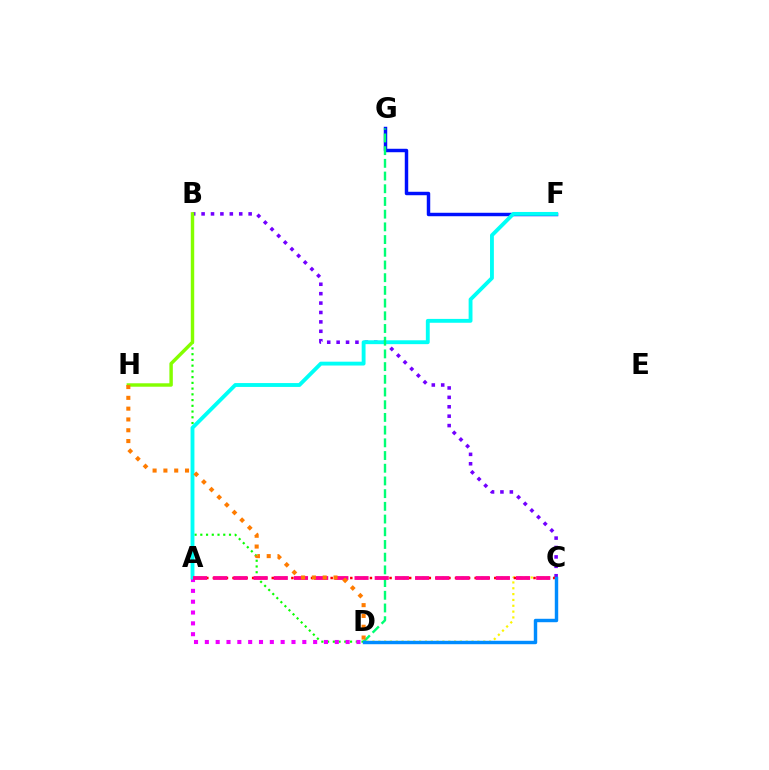{('F', 'G'): [{'color': '#0010ff', 'line_style': 'solid', 'thickness': 2.49}], ('C', 'D'): [{'color': '#fcf500', 'line_style': 'dotted', 'thickness': 1.58}, {'color': '#008cff', 'line_style': 'solid', 'thickness': 2.47}], ('B', 'D'): [{'color': '#08ff00', 'line_style': 'dotted', 'thickness': 1.56}], ('A', 'D'): [{'color': '#ee00ff', 'line_style': 'dotted', 'thickness': 2.94}], ('B', 'C'): [{'color': '#7200ff', 'line_style': 'dotted', 'thickness': 2.56}], ('A', 'F'): [{'color': '#00fff6', 'line_style': 'solid', 'thickness': 2.78}], ('A', 'C'): [{'color': '#ff0000', 'line_style': 'dotted', 'thickness': 1.78}, {'color': '#ff0094', 'line_style': 'dashed', 'thickness': 2.74}], ('D', 'G'): [{'color': '#00ff74', 'line_style': 'dashed', 'thickness': 1.73}], ('B', 'H'): [{'color': '#84ff00', 'line_style': 'solid', 'thickness': 2.48}], ('D', 'H'): [{'color': '#ff7c00', 'line_style': 'dotted', 'thickness': 2.94}]}